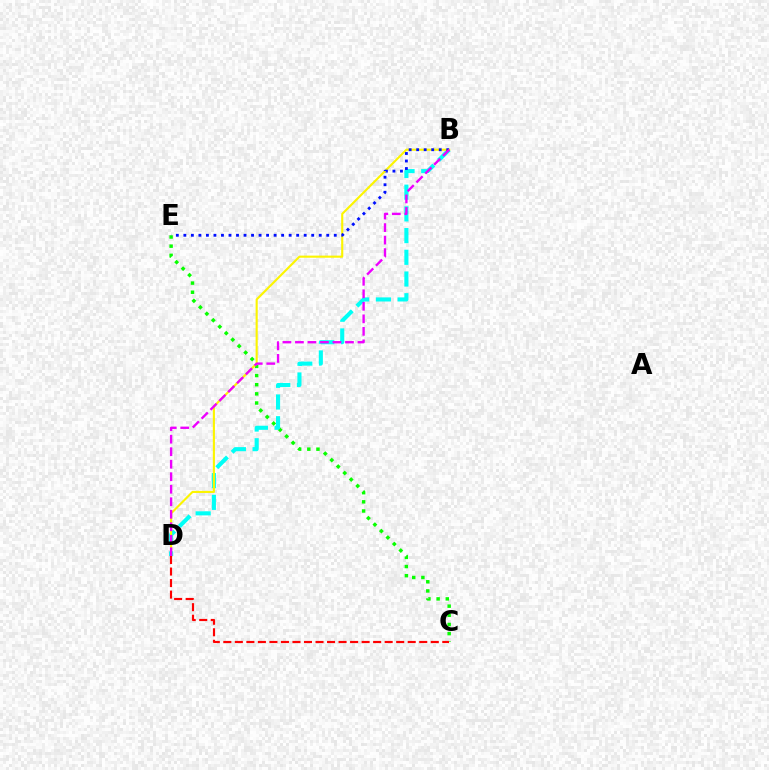{('C', 'E'): [{'color': '#08ff00', 'line_style': 'dotted', 'thickness': 2.49}], ('B', 'D'): [{'color': '#00fff6', 'line_style': 'dashed', 'thickness': 2.95}, {'color': '#fcf500', 'line_style': 'solid', 'thickness': 1.53}, {'color': '#ee00ff', 'line_style': 'dashed', 'thickness': 1.7}], ('B', 'E'): [{'color': '#0010ff', 'line_style': 'dotted', 'thickness': 2.04}], ('C', 'D'): [{'color': '#ff0000', 'line_style': 'dashed', 'thickness': 1.57}]}